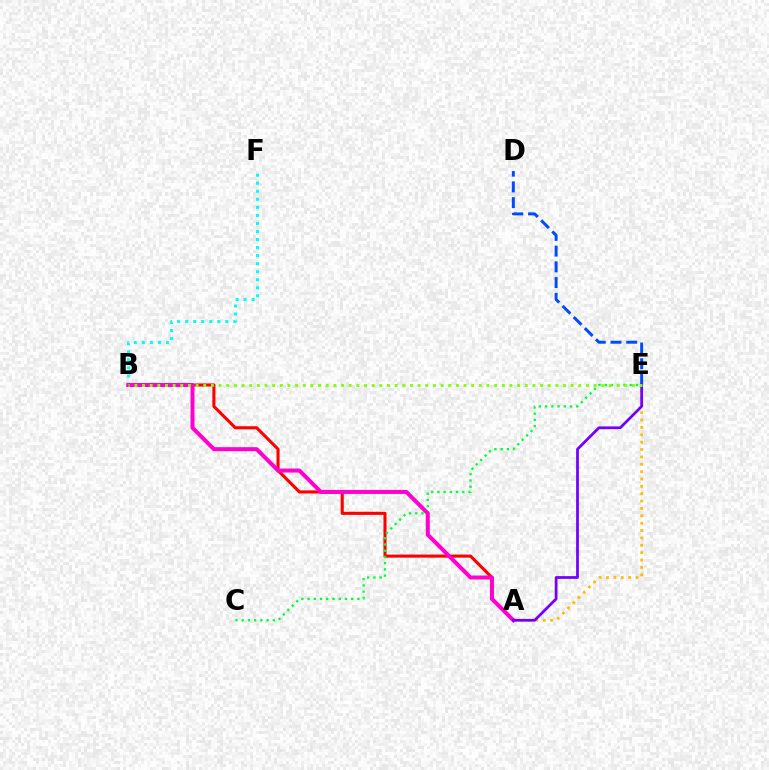{('A', 'B'): [{'color': '#ff0000', 'line_style': 'solid', 'thickness': 2.22}, {'color': '#ff00cf', 'line_style': 'solid', 'thickness': 2.88}], ('C', 'E'): [{'color': '#00ff39', 'line_style': 'dotted', 'thickness': 1.69}], ('A', 'E'): [{'color': '#ffbd00', 'line_style': 'dotted', 'thickness': 2.0}, {'color': '#7200ff', 'line_style': 'solid', 'thickness': 1.98}], ('B', 'F'): [{'color': '#00fff6', 'line_style': 'dotted', 'thickness': 2.19}], ('D', 'E'): [{'color': '#004bff', 'line_style': 'dashed', 'thickness': 2.14}], ('B', 'E'): [{'color': '#84ff00', 'line_style': 'dotted', 'thickness': 2.08}]}